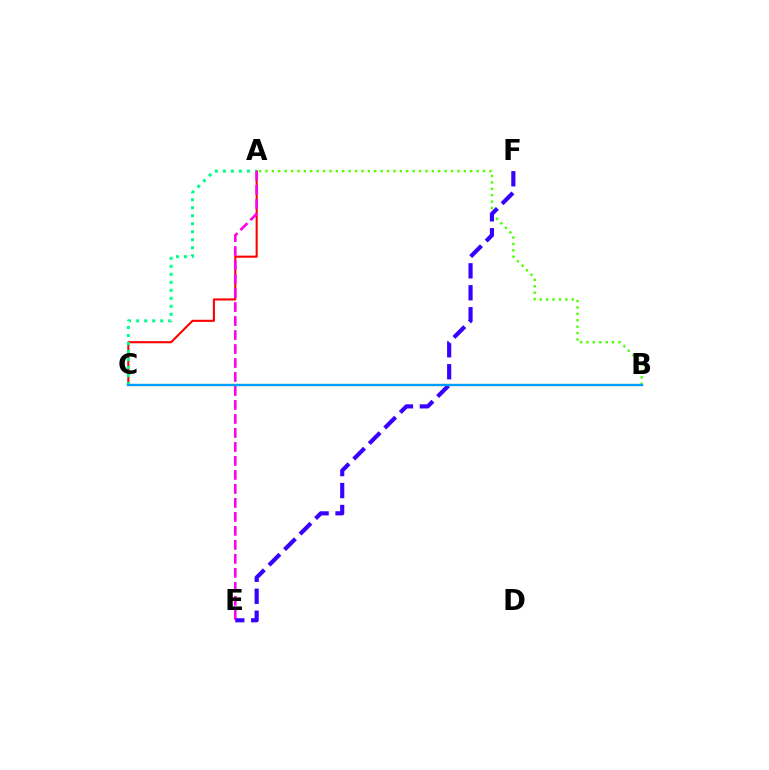{('B', 'C'): [{'color': '#ffd500', 'line_style': 'solid', 'thickness': 1.6}, {'color': '#009eff', 'line_style': 'solid', 'thickness': 1.69}], ('A', 'C'): [{'color': '#ff0000', 'line_style': 'solid', 'thickness': 1.51}, {'color': '#00ff86', 'line_style': 'dotted', 'thickness': 2.17}], ('A', 'B'): [{'color': '#4fff00', 'line_style': 'dotted', 'thickness': 1.74}], ('A', 'E'): [{'color': '#ff00ed', 'line_style': 'dashed', 'thickness': 1.9}], ('E', 'F'): [{'color': '#3700ff', 'line_style': 'dashed', 'thickness': 2.98}]}